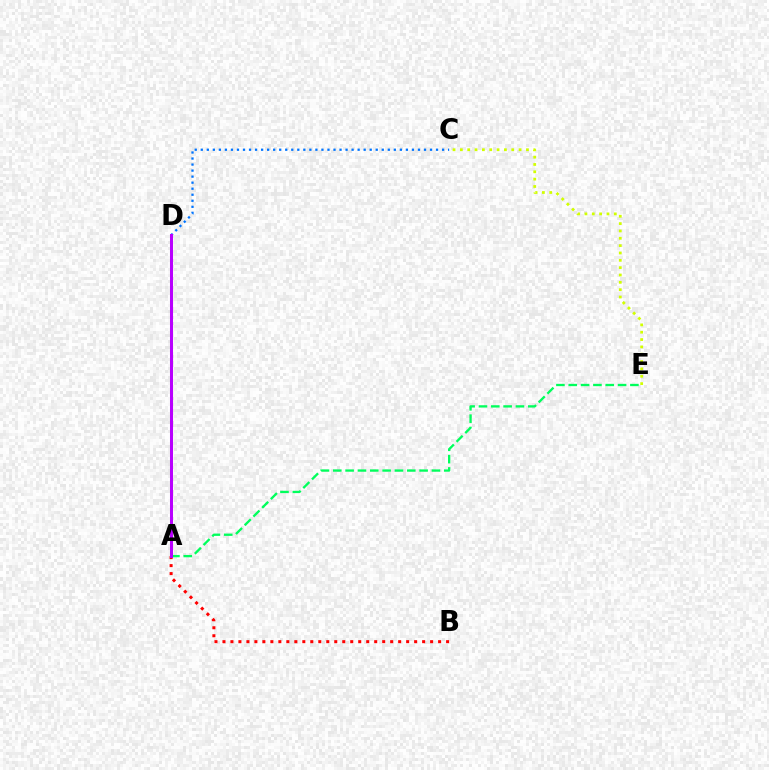{('A', 'B'): [{'color': '#ff0000', 'line_style': 'dotted', 'thickness': 2.17}], ('A', 'E'): [{'color': '#00ff5c', 'line_style': 'dashed', 'thickness': 1.68}], ('C', 'E'): [{'color': '#d1ff00', 'line_style': 'dotted', 'thickness': 1.99}], ('C', 'D'): [{'color': '#0074ff', 'line_style': 'dotted', 'thickness': 1.64}], ('A', 'D'): [{'color': '#b900ff', 'line_style': 'solid', 'thickness': 2.18}]}